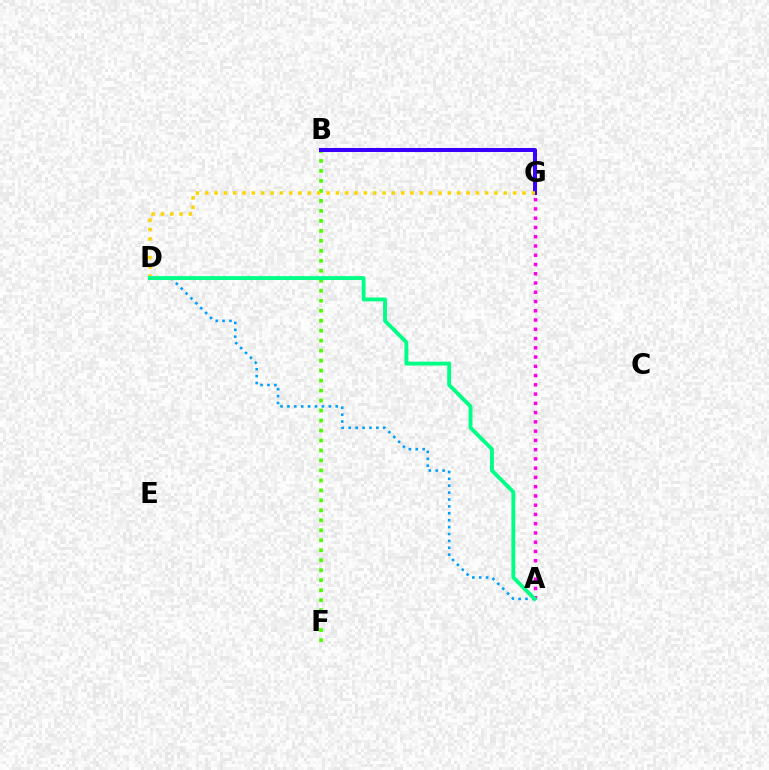{('B', 'F'): [{'color': '#4fff00', 'line_style': 'dotted', 'thickness': 2.71}], ('B', 'G'): [{'color': '#ff0000', 'line_style': 'dotted', 'thickness': 2.18}, {'color': '#3700ff', 'line_style': 'solid', 'thickness': 2.89}], ('D', 'G'): [{'color': '#ffd500', 'line_style': 'dotted', 'thickness': 2.54}], ('A', 'G'): [{'color': '#ff00ed', 'line_style': 'dotted', 'thickness': 2.52}], ('A', 'D'): [{'color': '#009eff', 'line_style': 'dotted', 'thickness': 1.87}, {'color': '#00ff86', 'line_style': 'solid', 'thickness': 2.78}]}